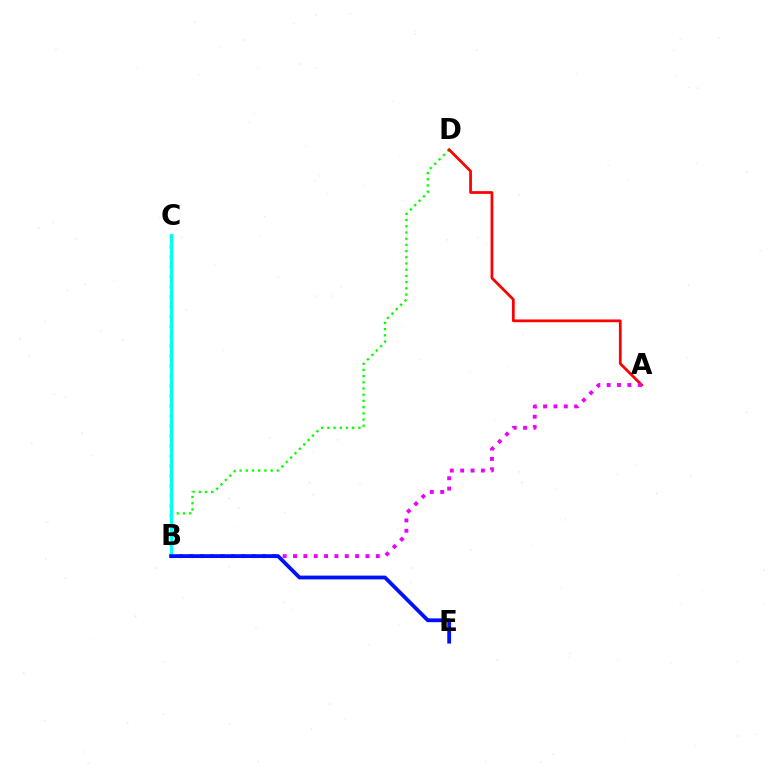{('B', 'C'): [{'color': '#fcf500', 'line_style': 'dotted', 'thickness': 2.71}, {'color': '#00fff6', 'line_style': 'solid', 'thickness': 2.34}], ('B', 'D'): [{'color': '#08ff00', 'line_style': 'dotted', 'thickness': 1.69}], ('A', 'D'): [{'color': '#ff0000', 'line_style': 'solid', 'thickness': 1.98}], ('A', 'B'): [{'color': '#ee00ff', 'line_style': 'dotted', 'thickness': 2.81}], ('B', 'E'): [{'color': '#0010ff', 'line_style': 'solid', 'thickness': 2.73}]}